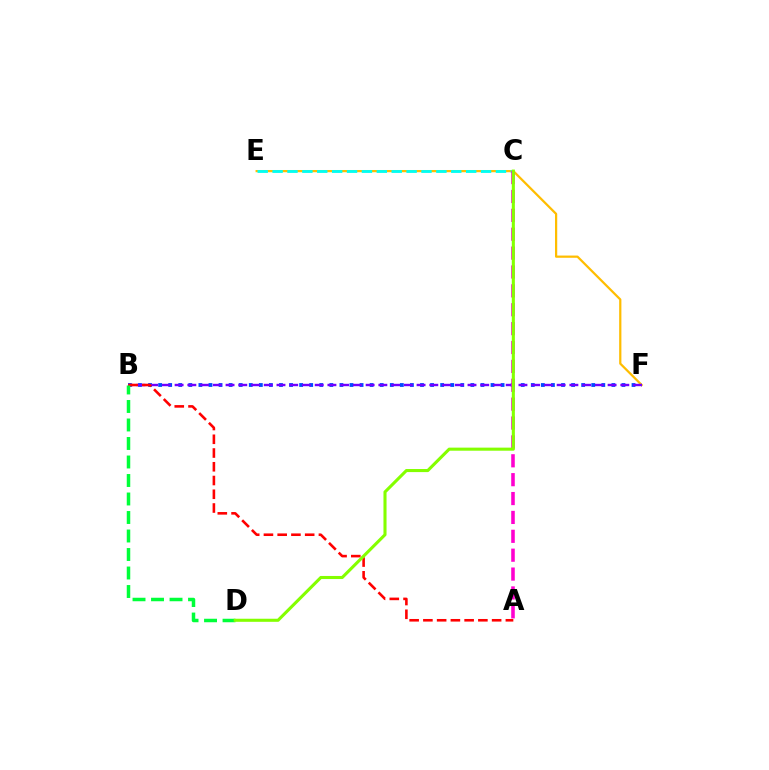{('B', 'F'): [{'color': '#004bff', 'line_style': 'dotted', 'thickness': 2.74}, {'color': '#7200ff', 'line_style': 'dashed', 'thickness': 1.73}], ('E', 'F'): [{'color': '#ffbd00', 'line_style': 'solid', 'thickness': 1.61}], ('C', 'E'): [{'color': '#00fff6', 'line_style': 'dashed', 'thickness': 2.02}], ('A', 'C'): [{'color': '#ff00cf', 'line_style': 'dashed', 'thickness': 2.56}], ('A', 'B'): [{'color': '#ff0000', 'line_style': 'dashed', 'thickness': 1.87}], ('B', 'D'): [{'color': '#00ff39', 'line_style': 'dashed', 'thickness': 2.51}], ('C', 'D'): [{'color': '#84ff00', 'line_style': 'solid', 'thickness': 2.22}]}